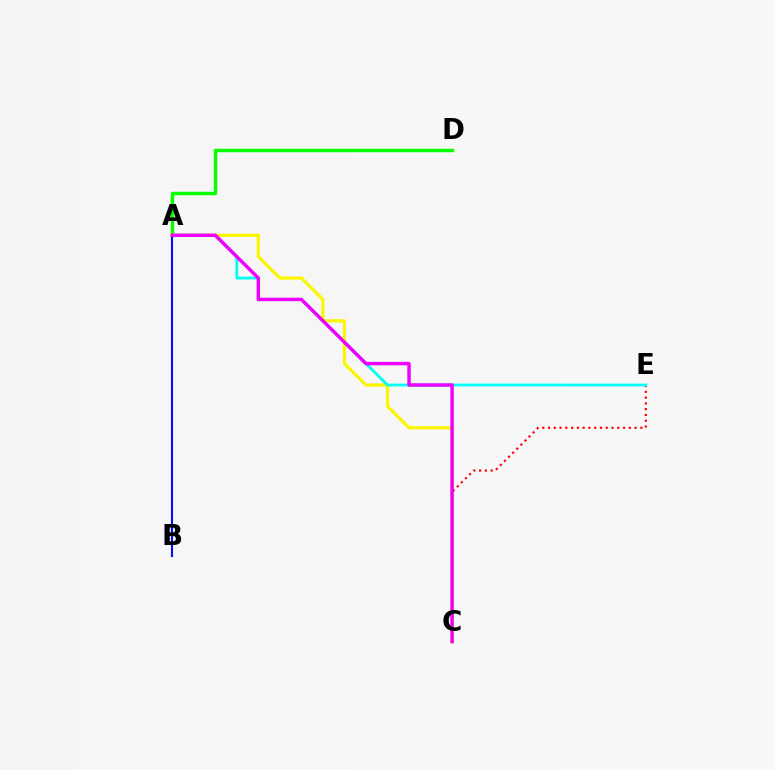{('A', 'D'): [{'color': '#08ff00', 'line_style': 'solid', 'thickness': 2.49}], ('A', 'C'): [{'color': '#fcf500', 'line_style': 'solid', 'thickness': 2.29}, {'color': '#ee00ff', 'line_style': 'solid', 'thickness': 2.47}], ('C', 'E'): [{'color': '#ff0000', 'line_style': 'dotted', 'thickness': 1.57}], ('A', 'E'): [{'color': '#00fff6', 'line_style': 'solid', 'thickness': 2.03}], ('A', 'B'): [{'color': '#0010ff', 'line_style': 'solid', 'thickness': 1.51}]}